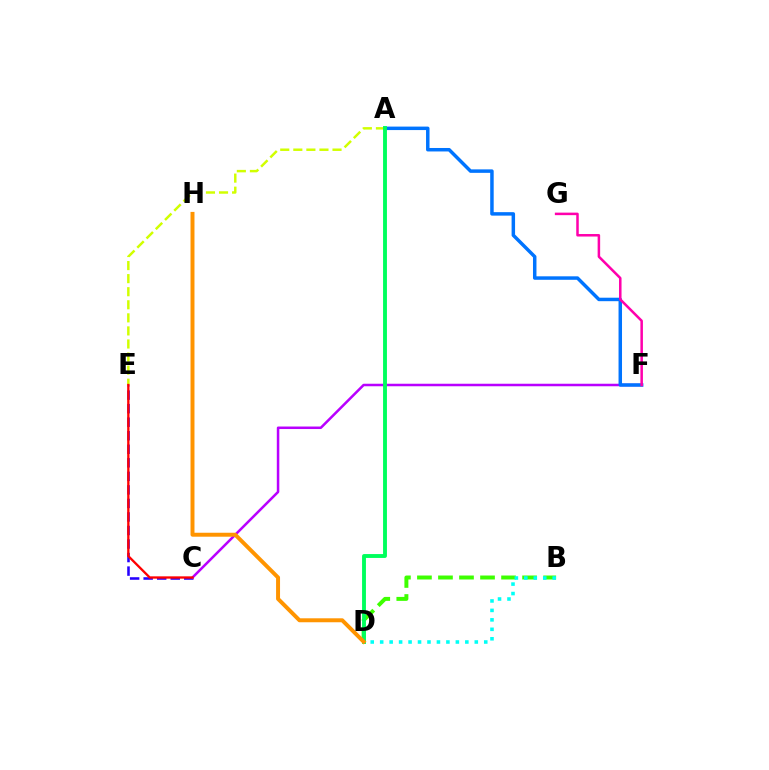{('C', 'E'): [{'color': '#2500ff', 'line_style': 'dashed', 'thickness': 1.84}, {'color': '#ff0000', 'line_style': 'solid', 'thickness': 1.66}], ('C', 'F'): [{'color': '#b900ff', 'line_style': 'solid', 'thickness': 1.81}], ('B', 'D'): [{'color': '#3dff00', 'line_style': 'dashed', 'thickness': 2.86}, {'color': '#00fff6', 'line_style': 'dotted', 'thickness': 2.57}], ('A', 'E'): [{'color': '#d1ff00', 'line_style': 'dashed', 'thickness': 1.78}], ('A', 'F'): [{'color': '#0074ff', 'line_style': 'solid', 'thickness': 2.5}], ('F', 'G'): [{'color': '#ff00ac', 'line_style': 'solid', 'thickness': 1.81}], ('A', 'D'): [{'color': '#00ff5c', 'line_style': 'solid', 'thickness': 2.79}], ('D', 'H'): [{'color': '#ff9400', 'line_style': 'solid', 'thickness': 2.85}]}